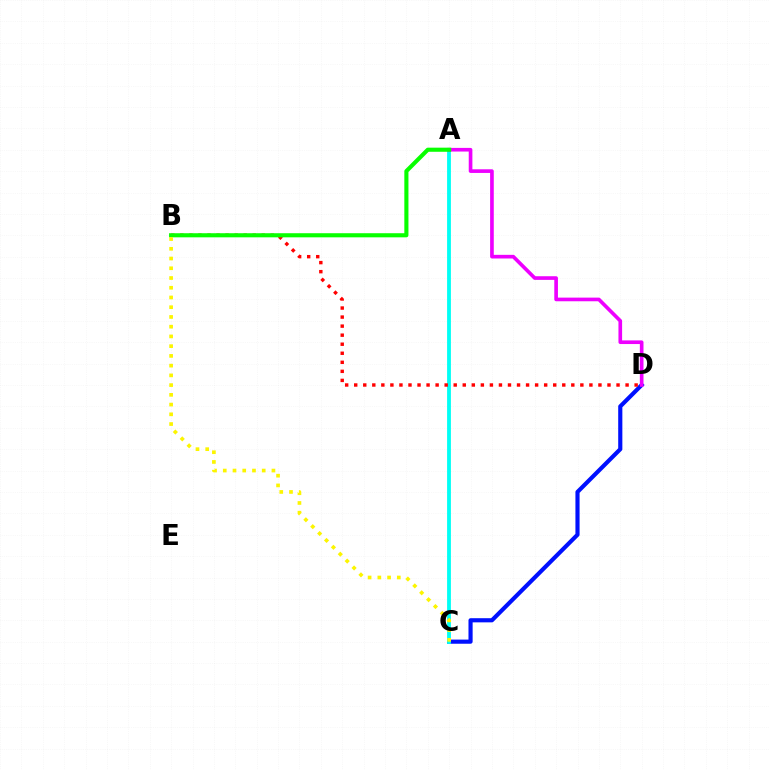{('C', 'D'): [{'color': '#0010ff', 'line_style': 'solid', 'thickness': 2.99}], ('A', 'C'): [{'color': '#00fff6', 'line_style': 'solid', 'thickness': 2.75}], ('A', 'D'): [{'color': '#ee00ff', 'line_style': 'solid', 'thickness': 2.63}], ('B', 'D'): [{'color': '#ff0000', 'line_style': 'dotted', 'thickness': 2.46}], ('A', 'B'): [{'color': '#08ff00', 'line_style': 'solid', 'thickness': 2.96}], ('B', 'C'): [{'color': '#fcf500', 'line_style': 'dotted', 'thickness': 2.65}]}